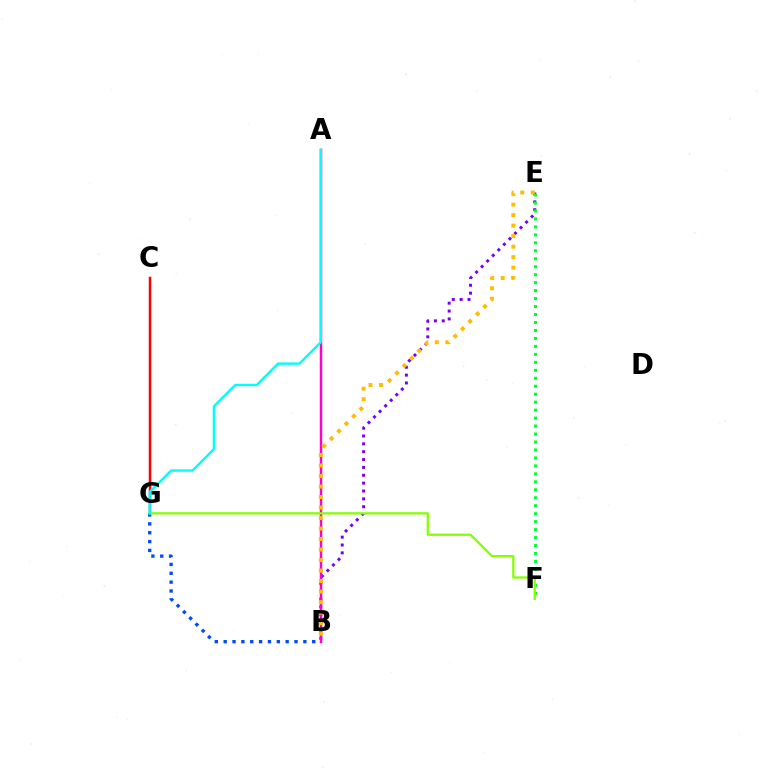{('B', 'G'): [{'color': '#004bff', 'line_style': 'dotted', 'thickness': 2.41}], ('B', 'E'): [{'color': '#7200ff', 'line_style': 'dotted', 'thickness': 2.14}, {'color': '#ffbd00', 'line_style': 'dotted', 'thickness': 2.85}], ('E', 'F'): [{'color': '#00ff39', 'line_style': 'dotted', 'thickness': 2.16}], ('C', 'G'): [{'color': '#ff0000', 'line_style': 'solid', 'thickness': 1.78}], ('A', 'B'): [{'color': '#ff00cf', 'line_style': 'solid', 'thickness': 1.78}], ('F', 'G'): [{'color': '#84ff00', 'line_style': 'solid', 'thickness': 1.63}], ('A', 'G'): [{'color': '#00fff6', 'line_style': 'solid', 'thickness': 1.72}]}